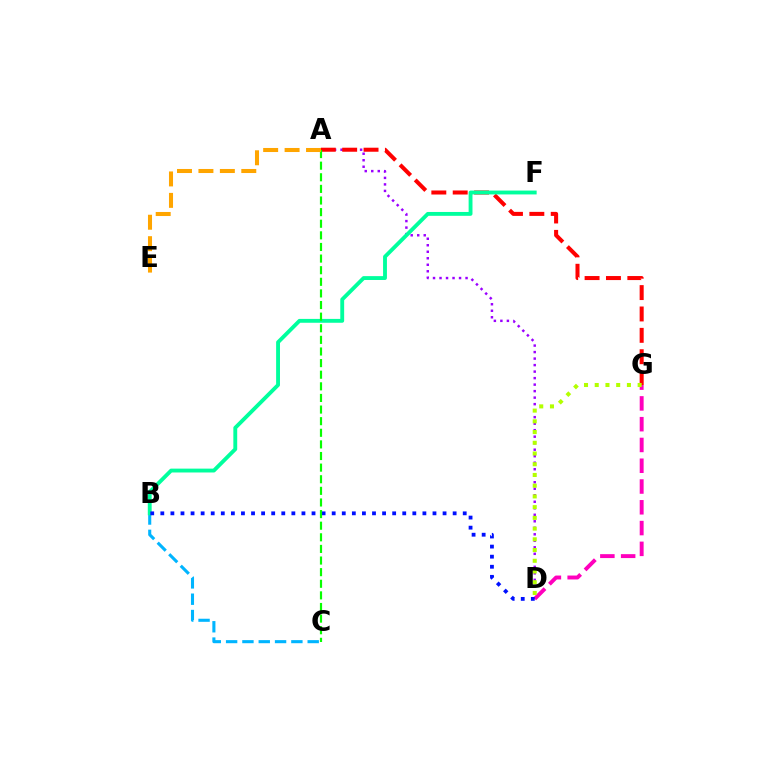{('A', 'D'): [{'color': '#9b00ff', 'line_style': 'dotted', 'thickness': 1.77}], ('A', 'G'): [{'color': '#ff0000', 'line_style': 'dashed', 'thickness': 2.9}], ('B', 'C'): [{'color': '#00b5ff', 'line_style': 'dashed', 'thickness': 2.22}], ('D', 'G'): [{'color': '#ff00bd', 'line_style': 'dashed', 'thickness': 2.82}, {'color': '#b3ff00', 'line_style': 'dotted', 'thickness': 2.91}], ('B', 'F'): [{'color': '#00ff9d', 'line_style': 'solid', 'thickness': 2.78}], ('B', 'D'): [{'color': '#0010ff', 'line_style': 'dotted', 'thickness': 2.74}], ('A', 'C'): [{'color': '#08ff00', 'line_style': 'dashed', 'thickness': 1.58}], ('A', 'E'): [{'color': '#ffa500', 'line_style': 'dashed', 'thickness': 2.91}]}